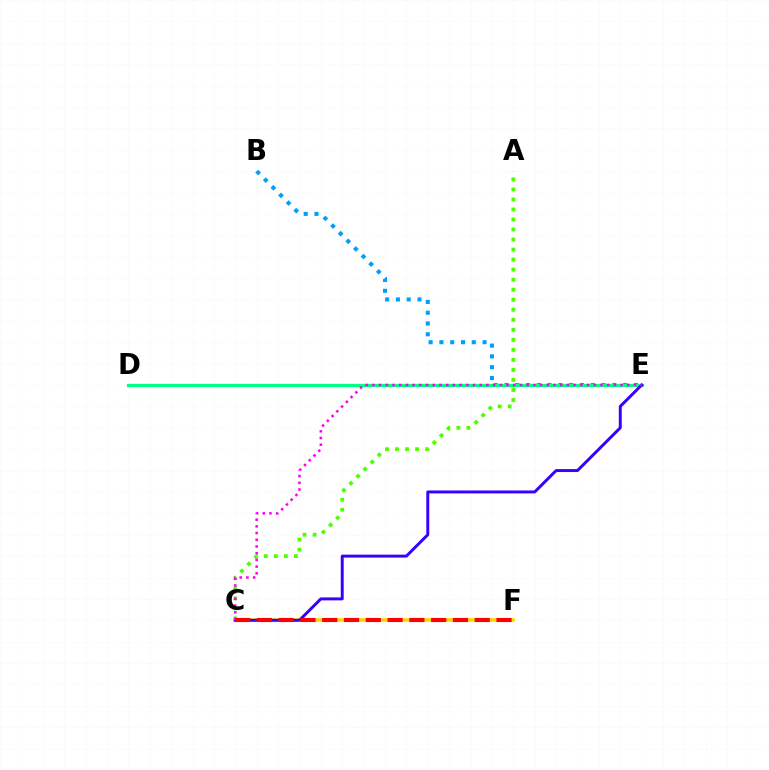{('A', 'C'): [{'color': '#4fff00', 'line_style': 'dotted', 'thickness': 2.72}], ('B', 'E'): [{'color': '#009eff', 'line_style': 'dotted', 'thickness': 2.93}], ('C', 'F'): [{'color': '#ffd500', 'line_style': 'solid', 'thickness': 2.58}, {'color': '#ff0000', 'line_style': 'dashed', 'thickness': 2.96}], ('D', 'E'): [{'color': '#00ff86', 'line_style': 'solid', 'thickness': 2.35}], ('C', 'E'): [{'color': '#3700ff', 'line_style': 'solid', 'thickness': 2.13}, {'color': '#ff00ed', 'line_style': 'dotted', 'thickness': 1.82}]}